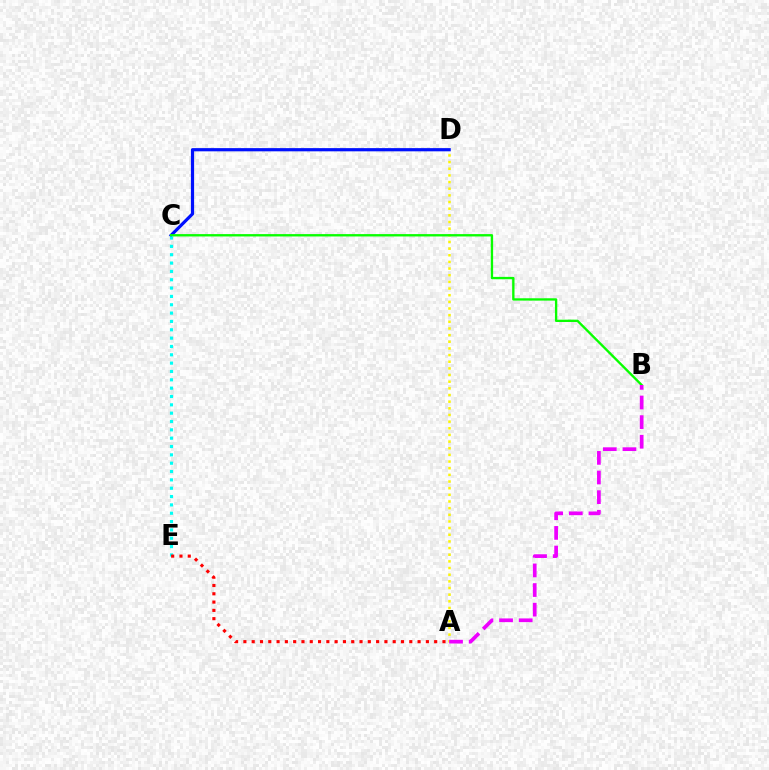{('C', 'D'): [{'color': '#0010ff', 'line_style': 'solid', 'thickness': 2.3}], ('A', 'D'): [{'color': '#fcf500', 'line_style': 'dotted', 'thickness': 1.81}], ('B', 'C'): [{'color': '#08ff00', 'line_style': 'solid', 'thickness': 1.69}], ('C', 'E'): [{'color': '#00fff6', 'line_style': 'dotted', 'thickness': 2.27}], ('A', 'E'): [{'color': '#ff0000', 'line_style': 'dotted', 'thickness': 2.25}], ('A', 'B'): [{'color': '#ee00ff', 'line_style': 'dashed', 'thickness': 2.67}]}